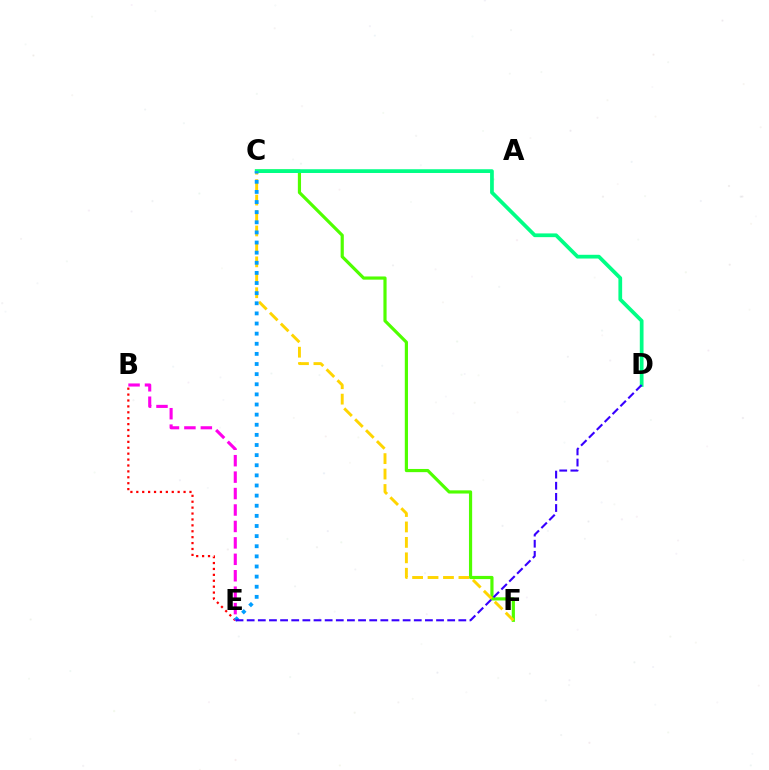{('C', 'F'): [{'color': '#4fff00', 'line_style': 'solid', 'thickness': 2.29}, {'color': '#ffd500', 'line_style': 'dashed', 'thickness': 2.1}], ('B', 'E'): [{'color': '#ff0000', 'line_style': 'dotted', 'thickness': 1.6}, {'color': '#ff00ed', 'line_style': 'dashed', 'thickness': 2.23}], ('C', 'D'): [{'color': '#00ff86', 'line_style': 'solid', 'thickness': 2.69}], ('C', 'E'): [{'color': '#009eff', 'line_style': 'dotted', 'thickness': 2.75}], ('D', 'E'): [{'color': '#3700ff', 'line_style': 'dashed', 'thickness': 1.51}]}